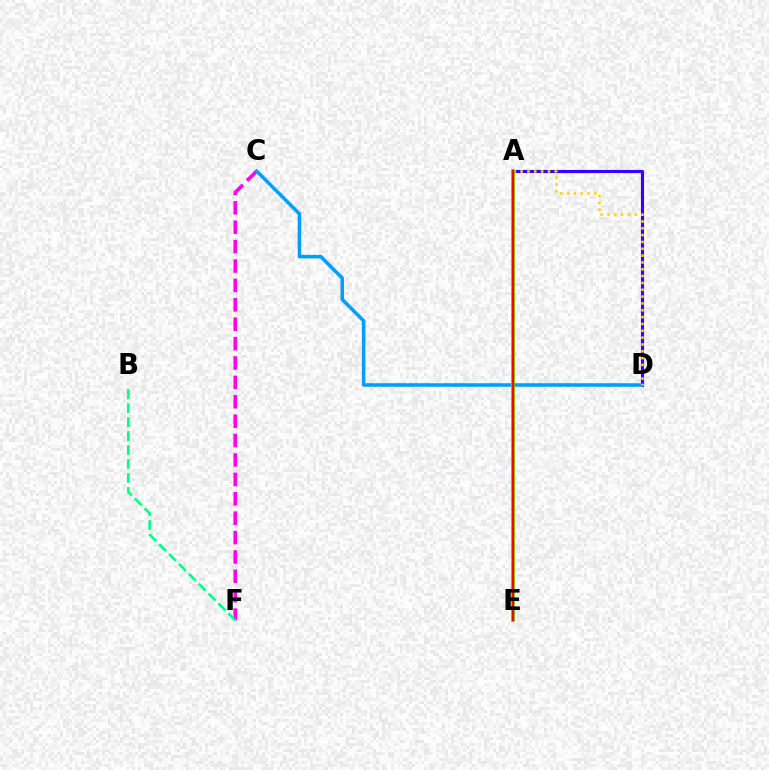{('C', 'F'): [{'color': '#ff00ed', 'line_style': 'dashed', 'thickness': 2.64}], ('A', 'D'): [{'color': '#3700ff', 'line_style': 'solid', 'thickness': 2.25}, {'color': '#ffd500', 'line_style': 'dotted', 'thickness': 1.86}], ('B', 'F'): [{'color': '#00ff86', 'line_style': 'dashed', 'thickness': 1.9}], ('C', 'D'): [{'color': '#009eff', 'line_style': 'solid', 'thickness': 2.55}], ('A', 'E'): [{'color': '#4fff00', 'line_style': 'solid', 'thickness': 2.79}, {'color': '#ff0000', 'line_style': 'solid', 'thickness': 1.76}]}